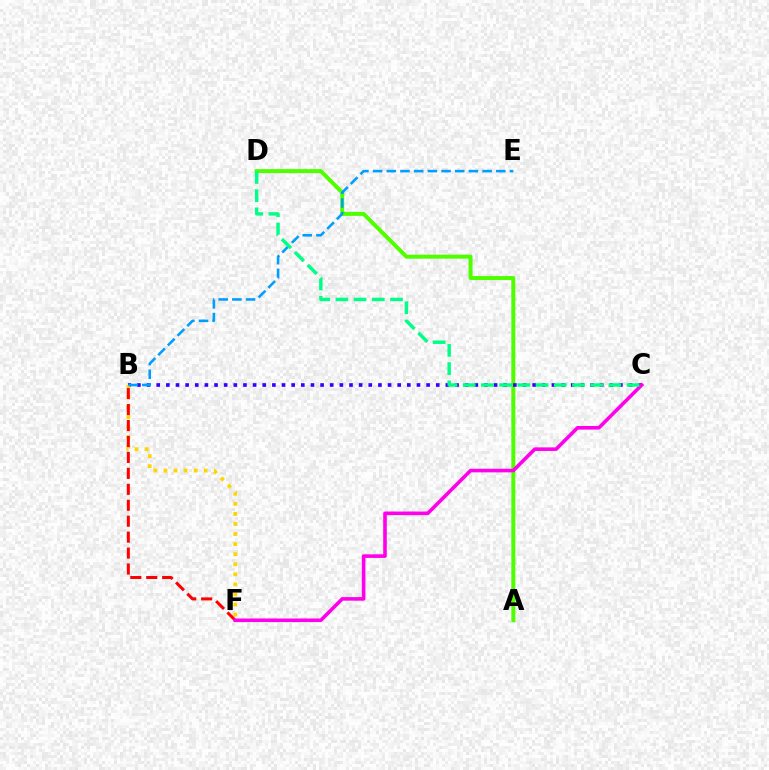{('A', 'D'): [{'color': '#4fff00', 'line_style': 'solid', 'thickness': 2.87}], ('B', 'C'): [{'color': '#3700ff', 'line_style': 'dotted', 'thickness': 2.62}], ('B', 'F'): [{'color': '#ffd500', 'line_style': 'dotted', 'thickness': 2.73}, {'color': '#ff0000', 'line_style': 'dashed', 'thickness': 2.17}], ('B', 'E'): [{'color': '#009eff', 'line_style': 'dashed', 'thickness': 1.86}], ('C', 'F'): [{'color': '#ff00ed', 'line_style': 'solid', 'thickness': 2.59}], ('C', 'D'): [{'color': '#00ff86', 'line_style': 'dashed', 'thickness': 2.47}]}